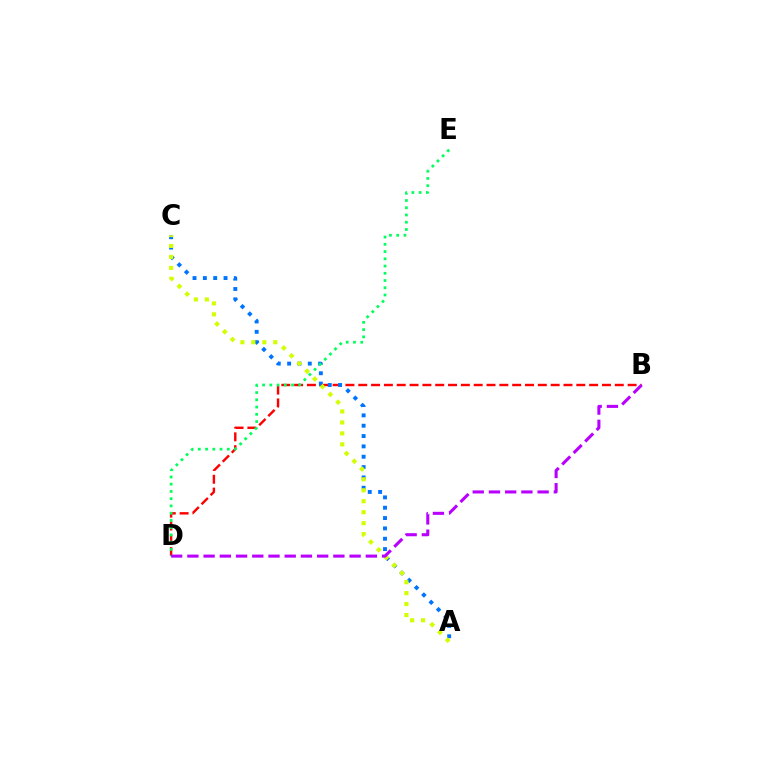{('B', 'D'): [{'color': '#ff0000', 'line_style': 'dashed', 'thickness': 1.74}, {'color': '#b900ff', 'line_style': 'dashed', 'thickness': 2.2}], ('A', 'C'): [{'color': '#0074ff', 'line_style': 'dotted', 'thickness': 2.81}, {'color': '#d1ff00', 'line_style': 'dotted', 'thickness': 2.98}], ('D', 'E'): [{'color': '#00ff5c', 'line_style': 'dotted', 'thickness': 1.97}]}